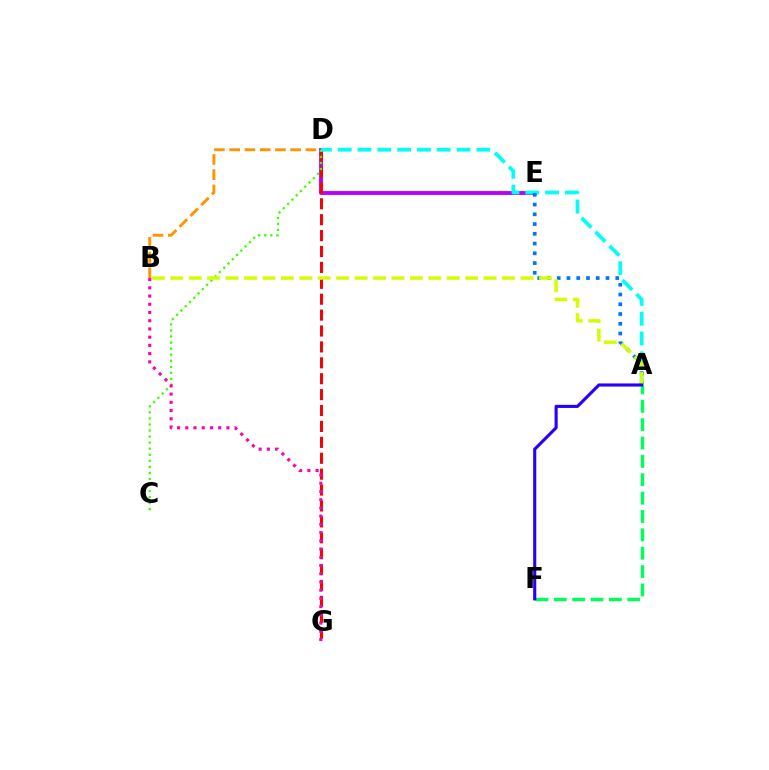{('A', 'F'): [{'color': '#00ff5c', 'line_style': 'dashed', 'thickness': 2.49}, {'color': '#2500ff', 'line_style': 'solid', 'thickness': 2.23}], ('D', 'E'): [{'color': '#b900ff', 'line_style': 'solid', 'thickness': 2.79}], ('D', 'G'): [{'color': '#ff0000', 'line_style': 'dashed', 'thickness': 2.16}], ('B', 'D'): [{'color': '#ff9400', 'line_style': 'dashed', 'thickness': 2.07}], ('A', 'D'): [{'color': '#00fff6', 'line_style': 'dashed', 'thickness': 2.69}], ('A', 'E'): [{'color': '#0074ff', 'line_style': 'dotted', 'thickness': 2.65}], ('C', 'D'): [{'color': '#3dff00', 'line_style': 'dotted', 'thickness': 1.64}], ('A', 'B'): [{'color': '#d1ff00', 'line_style': 'dashed', 'thickness': 2.5}], ('B', 'G'): [{'color': '#ff00ac', 'line_style': 'dotted', 'thickness': 2.23}]}